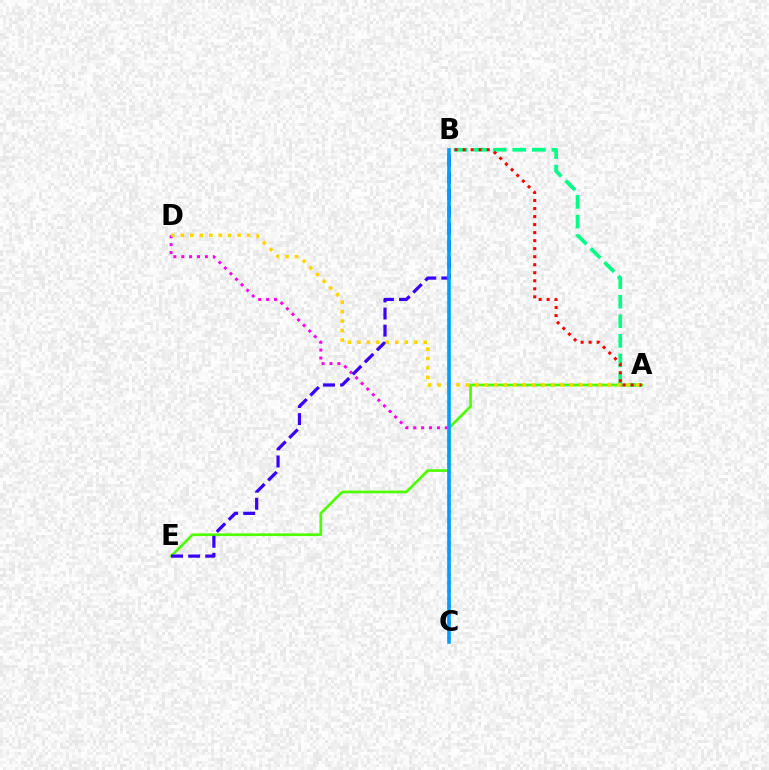{('A', 'B'): [{'color': '#00ff86', 'line_style': 'dashed', 'thickness': 2.66}, {'color': '#ff0000', 'line_style': 'dotted', 'thickness': 2.18}], ('C', 'D'): [{'color': '#ff00ed', 'line_style': 'dotted', 'thickness': 2.14}], ('A', 'E'): [{'color': '#4fff00', 'line_style': 'solid', 'thickness': 1.95}], ('B', 'E'): [{'color': '#3700ff', 'line_style': 'dashed', 'thickness': 2.32}], ('A', 'D'): [{'color': '#ffd500', 'line_style': 'dotted', 'thickness': 2.57}], ('B', 'C'): [{'color': '#009eff', 'line_style': 'solid', 'thickness': 2.61}]}